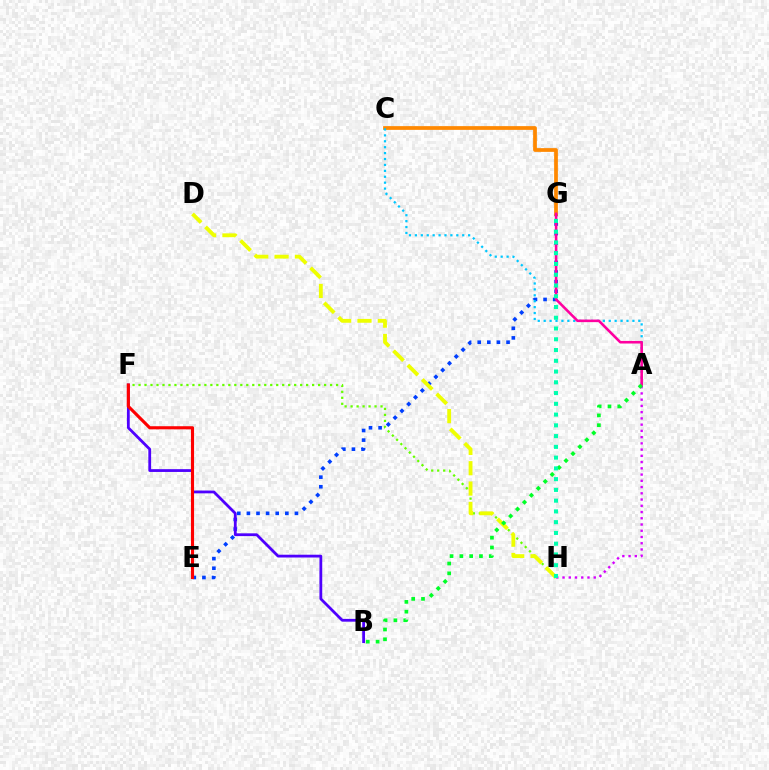{('E', 'G'): [{'color': '#003fff', 'line_style': 'dotted', 'thickness': 2.61}], ('C', 'G'): [{'color': '#ff8800', 'line_style': 'solid', 'thickness': 2.69}], ('A', 'C'): [{'color': '#00c7ff', 'line_style': 'dotted', 'thickness': 1.61}], ('A', 'H'): [{'color': '#d600ff', 'line_style': 'dotted', 'thickness': 1.7}], ('B', 'F'): [{'color': '#4f00ff', 'line_style': 'solid', 'thickness': 2.01}], ('A', 'G'): [{'color': '#ff00a0', 'line_style': 'solid', 'thickness': 1.86}], ('F', 'H'): [{'color': '#66ff00', 'line_style': 'dotted', 'thickness': 1.63}], ('D', 'H'): [{'color': '#eeff00', 'line_style': 'dashed', 'thickness': 2.76}], ('A', 'B'): [{'color': '#00ff27', 'line_style': 'dotted', 'thickness': 2.66}], ('E', 'F'): [{'color': '#ff0000', 'line_style': 'solid', 'thickness': 2.24}], ('G', 'H'): [{'color': '#00ffaf', 'line_style': 'dotted', 'thickness': 2.92}]}